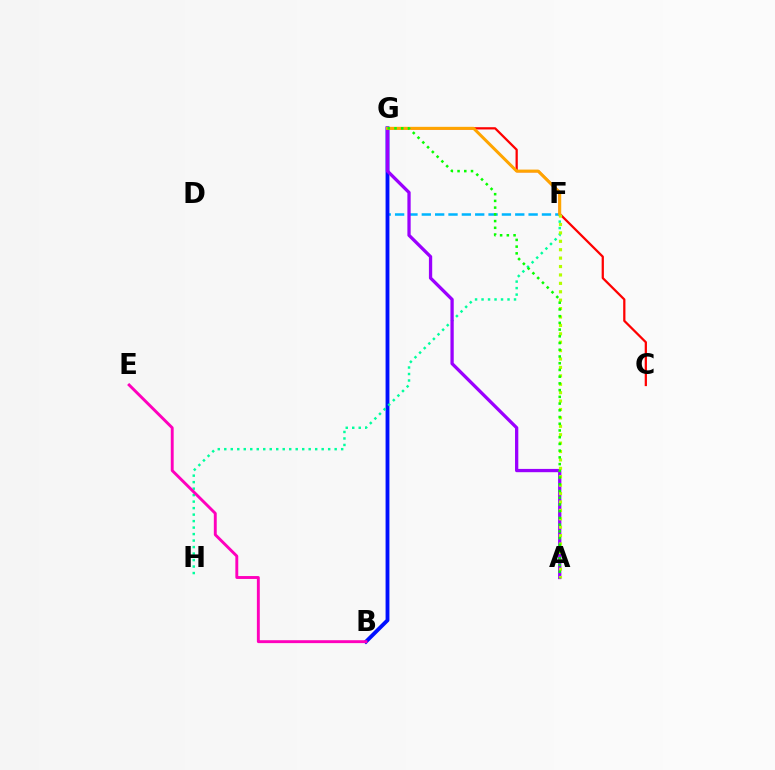{('F', 'G'): [{'color': '#00b5ff', 'line_style': 'dashed', 'thickness': 1.81}, {'color': '#ffa500', 'line_style': 'solid', 'thickness': 2.17}], ('B', 'G'): [{'color': '#0010ff', 'line_style': 'solid', 'thickness': 2.77}], ('F', 'H'): [{'color': '#00ff9d', 'line_style': 'dotted', 'thickness': 1.76}], ('C', 'G'): [{'color': '#ff0000', 'line_style': 'solid', 'thickness': 1.62}], ('A', 'G'): [{'color': '#9b00ff', 'line_style': 'solid', 'thickness': 2.36}, {'color': '#08ff00', 'line_style': 'dotted', 'thickness': 1.83}], ('B', 'E'): [{'color': '#ff00bd', 'line_style': 'solid', 'thickness': 2.09}], ('A', 'F'): [{'color': '#b3ff00', 'line_style': 'dotted', 'thickness': 2.28}]}